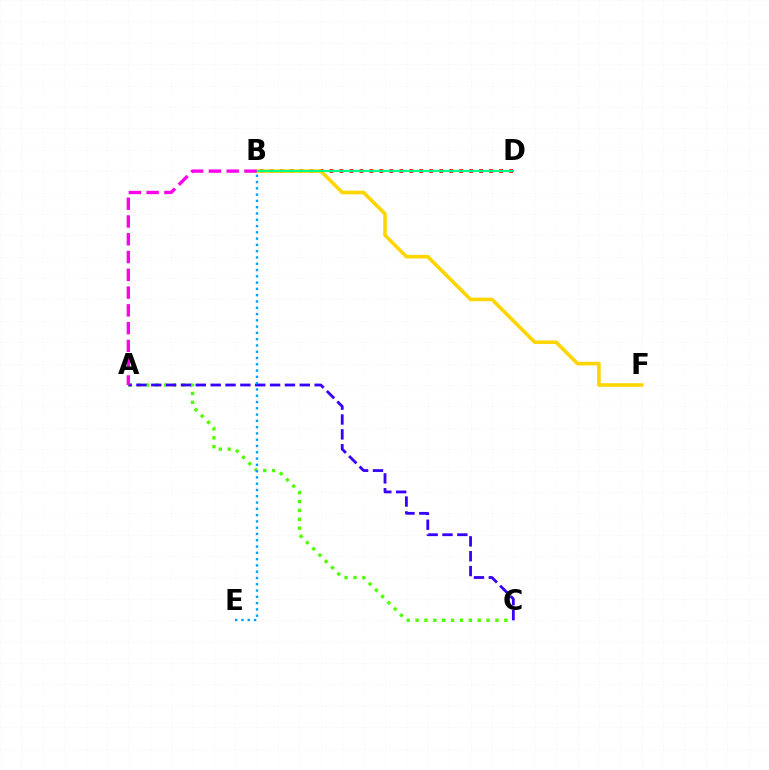{('B', 'D'): [{'color': '#ff0000', 'line_style': 'dotted', 'thickness': 2.71}, {'color': '#00ff86', 'line_style': 'solid', 'thickness': 1.55}], ('B', 'F'): [{'color': '#ffd500', 'line_style': 'solid', 'thickness': 2.6}], ('A', 'C'): [{'color': '#4fff00', 'line_style': 'dotted', 'thickness': 2.41}, {'color': '#3700ff', 'line_style': 'dashed', 'thickness': 2.02}], ('A', 'B'): [{'color': '#ff00ed', 'line_style': 'dashed', 'thickness': 2.41}], ('B', 'E'): [{'color': '#009eff', 'line_style': 'dotted', 'thickness': 1.71}]}